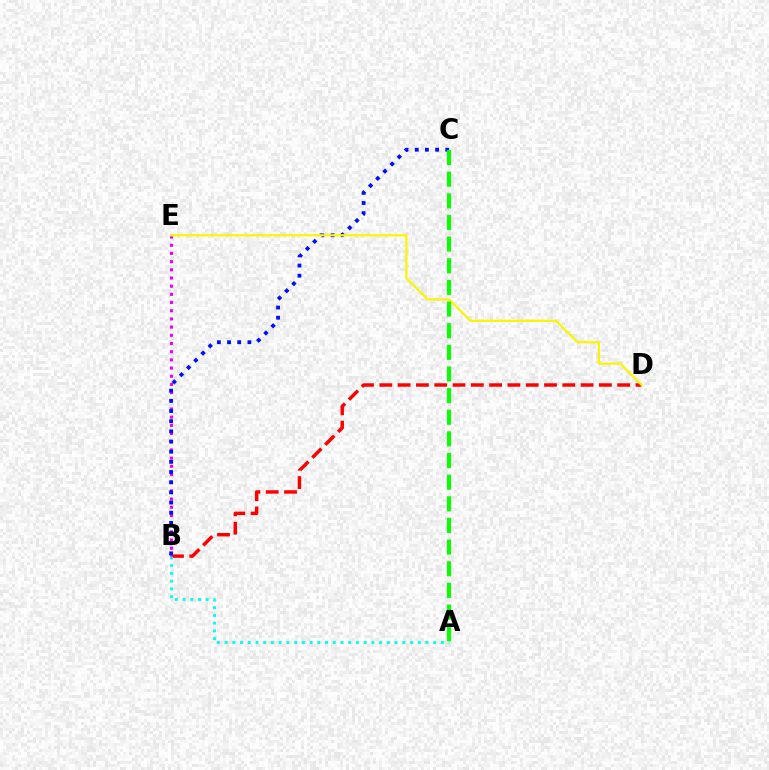{('B', 'D'): [{'color': '#ff0000', 'line_style': 'dashed', 'thickness': 2.49}], ('A', 'B'): [{'color': '#00fff6', 'line_style': 'dotted', 'thickness': 2.1}], ('B', 'E'): [{'color': '#ee00ff', 'line_style': 'dotted', 'thickness': 2.22}], ('B', 'C'): [{'color': '#0010ff', 'line_style': 'dotted', 'thickness': 2.76}], ('D', 'E'): [{'color': '#fcf500', 'line_style': 'solid', 'thickness': 1.62}], ('A', 'C'): [{'color': '#08ff00', 'line_style': 'dashed', 'thickness': 2.94}]}